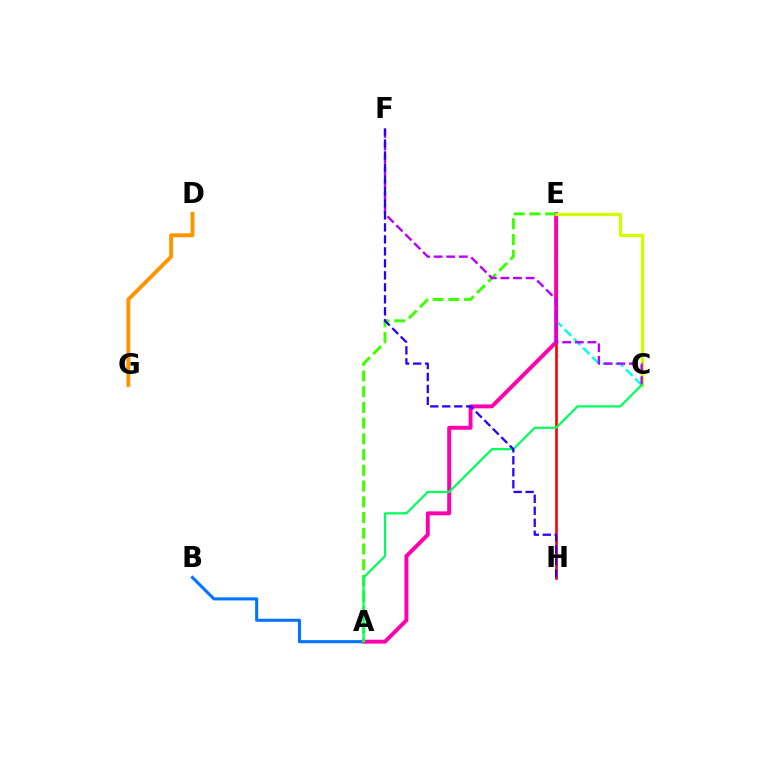{('D', 'G'): [{'color': '#ff9400', 'line_style': 'solid', 'thickness': 2.8}], ('E', 'H'): [{'color': '#ff0000', 'line_style': 'solid', 'thickness': 1.91}], ('A', 'B'): [{'color': '#0074ff', 'line_style': 'solid', 'thickness': 2.2}], ('C', 'E'): [{'color': '#00fff6', 'line_style': 'dashed', 'thickness': 1.76}, {'color': '#d1ff00', 'line_style': 'solid', 'thickness': 2.37}], ('A', 'E'): [{'color': '#ff00ac', 'line_style': 'solid', 'thickness': 2.82}, {'color': '#3dff00', 'line_style': 'dashed', 'thickness': 2.14}], ('C', 'F'): [{'color': '#b900ff', 'line_style': 'dashed', 'thickness': 1.71}], ('A', 'C'): [{'color': '#00ff5c', 'line_style': 'solid', 'thickness': 1.6}], ('F', 'H'): [{'color': '#2500ff', 'line_style': 'dashed', 'thickness': 1.63}]}